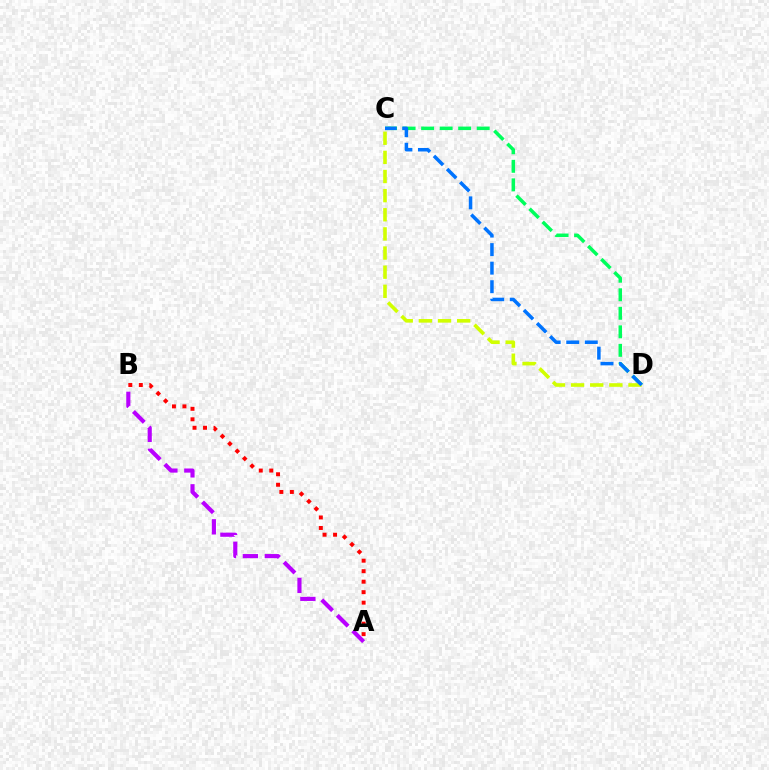{('A', 'B'): [{'color': '#ff0000', 'line_style': 'dotted', 'thickness': 2.85}, {'color': '#b900ff', 'line_style': 'dashed', 'thickness': 2.98}], ('C', 'D'): [{'color': '#00ff5c', 'line_style': 'dashed', 'thickness': 2.52}, {'color': '#d1ff00', 'line_style': 'dashed', 'thickness': 2.6}, {'color': '#0074ff', 'line_style': 'dashed', 'thickness': 2.52}]}